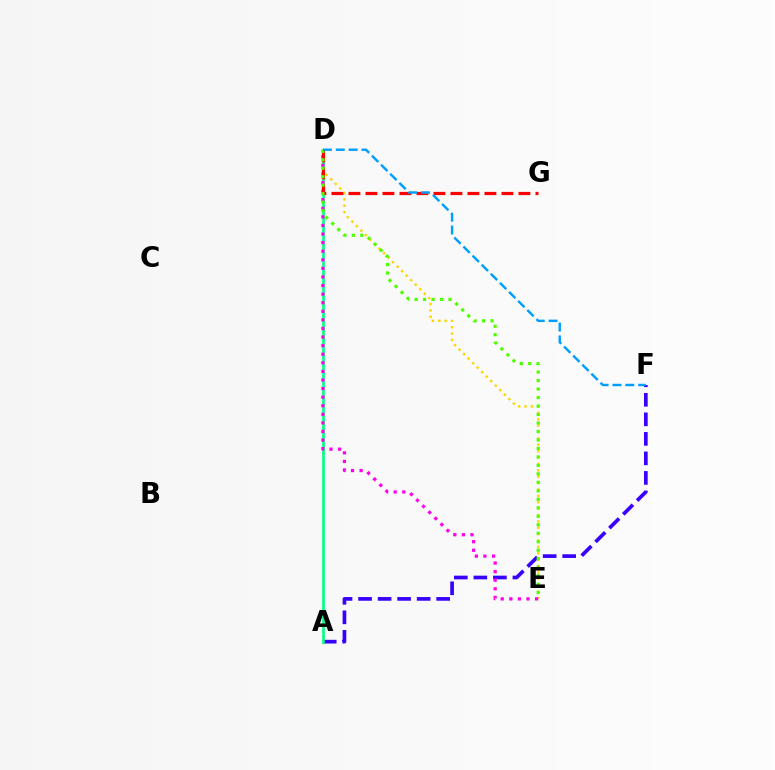{('D', 'E'): [{'color': '#ffd500', 'line_style': 'dotted', 'thickness': 1.73}, {'color': '#ff00ed', 'line_style': 'dotted', 'thickness': 2.33}, {'color': '#4fff00', 'line_style': 'dotted', 'thickness': 2.3}], ('A', 'F'): [{'color': '#3700ff', 'line_style': 'dashed', 'thickness': 2.65}], ('A', 'D'): [{'color': '#00ff86', 'line_style': 'solid', 'thickness': 1.91}], ('D', 'G'): [{'color': '#ff0000', 'line_style': 'dashed', 'thickness': 2.31}], ('D', 'F'): [{'color': '#009eff', 'line_style': 'dashed', 'thickness': 1.75}]}